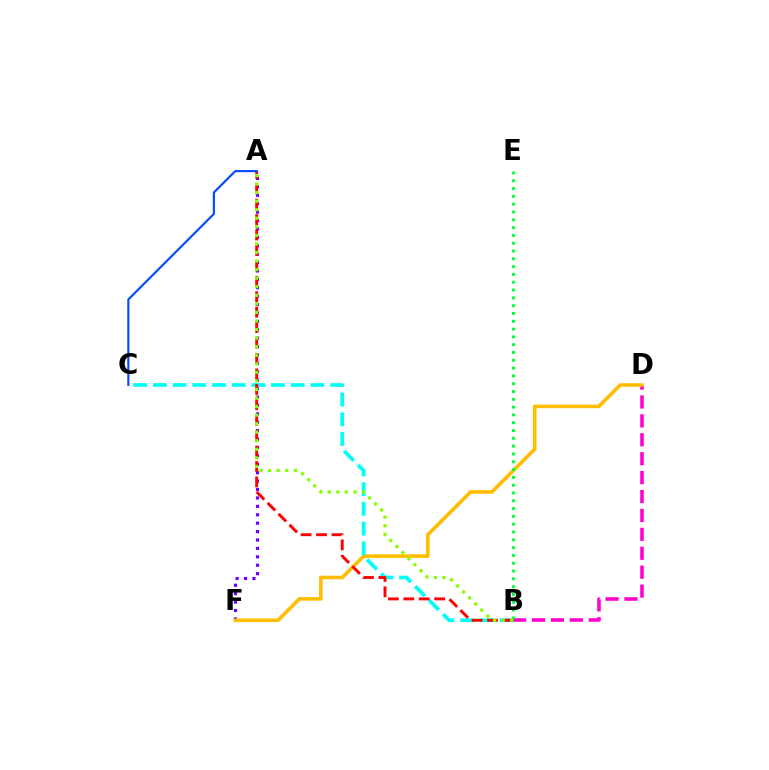{('A', 'F'): [{'color': '#7200ff', 'line_style': 'dotted', 'thickness': 2.28}], ('B', 'D'): [{'color': '#ff00cf', 'line_style': 'dashed', 'thickness': 2.57}], ('D', 'F'): [{'color': '#ffbd00', 'line_style': 'solid', 'thickness': 2.59}], ('B', 'C'): [{'color': '#00fff6', 'line_style': 'dashed', 'thickness': 2.68}], ('A', 'B'): [{'color': '#ff0000', 'line_style': 'dashed', 'thickness': 2.1}, {'color': '#84ff00', 'line_style': 'dotted', 'thickness': 2.32}], ('B', 'E'): [{'color': '#00ff39', 'line_style': 'dotted', 'thickness': 2.12}], ('A', 'C'): [{'color': '#004bff', 'line_style': 'solid', 'thickness': 1.54}]}